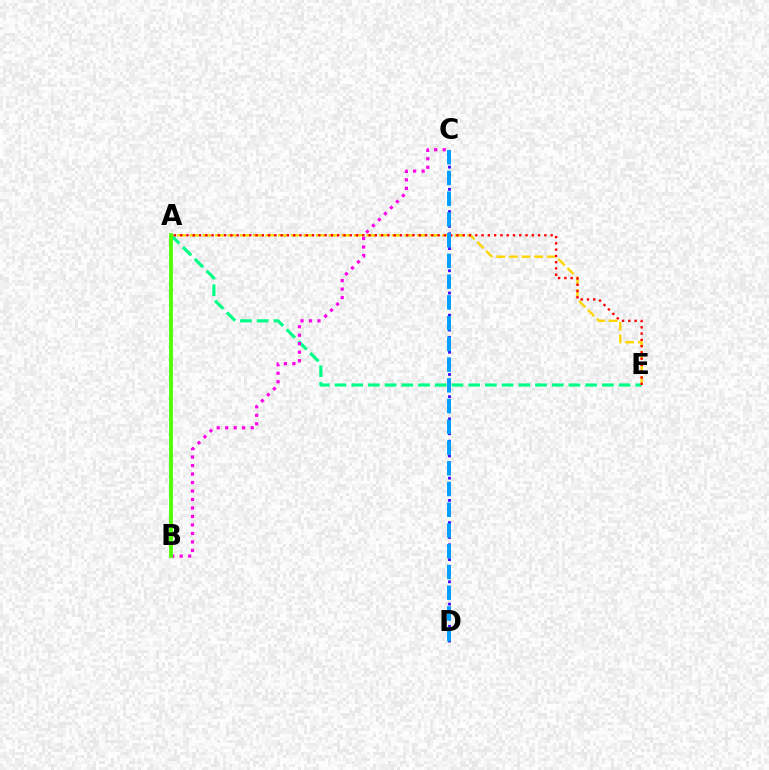{('A', 'E'): [{'color': '#00ff86', 'line_style': 'dashed', 'thickness': 2.27}, {'color': '#ffd500', 'line_style': 'dashed', 'thickness': 1.71}, {'color': '#ff0000', 'line_style': 'dotted', 'thickness': 1.71}], ('B', 'C'): [{'color': '#ff00ed', 'line_style': 'dotted', 'thickness': 2.31}], ('A', 'B'): [{'color': '#4fff00', 'line_style': 'solid', 'thickness': 2.73}], ('C', 'D'): [{'color': '#3700ff', 'line_style': 'dotted', 'thickness': 2.01}, {'color': '#009eff', 'line_style': 'dashed', 'thickness': 2.82}]}